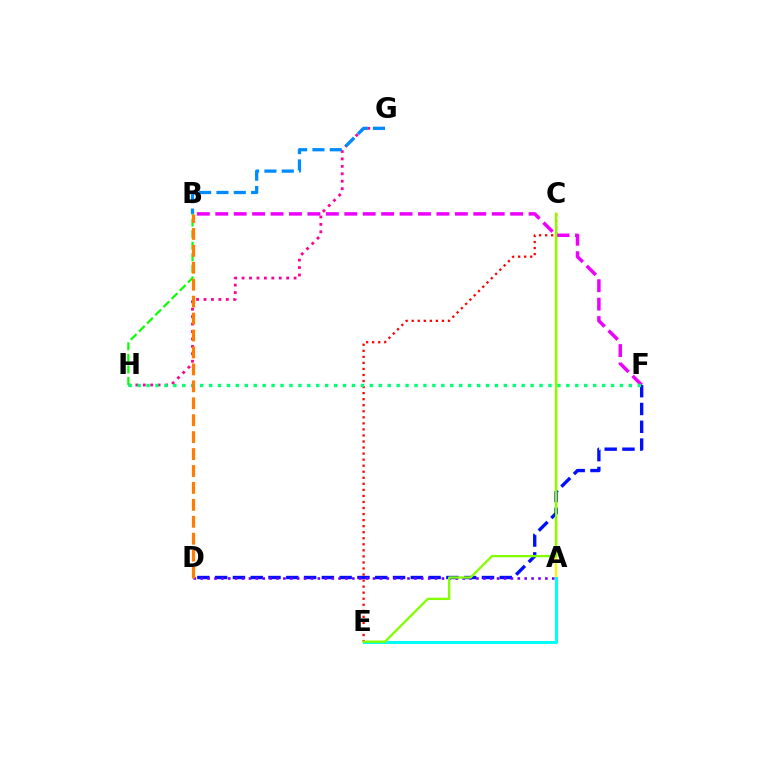{('G', 'H'): [{'color': '#ff0094', 'line_style': 'dotted', 'thickness': 2.02}], ('A', 'C'): [{'color': '#fcf500', 'line_style': 'solid', 'thickness': 1.7}], ('B', 'G'): [{'color': '#008cff', 'line_style': 'dashed', 'thickness': 2.36}], ('D', 'F'): [{'color': '#0010ff', 'line_style': 'dashed', 'thickness': 2.42}], ('B', 'F'): [{'color': '#ee00ff', 'line_style': 'dashed', 'thickness': 2.5}], ('B', 'H'): [{'color': '#08ff00', 'line_style': 'dashed', 'thickness': 1.57}], ('C', 'E'): [{'color': '#ff0000', 'line_style': 'dotted', 'thickness': 1.64}, {'color': '#84ff00', 'line_style': 'solid', 'thickness': 1.66}], ('A', 'E'): [{'color': '#00fff6', 'line_style': 'solid', 'thickness': 2.17}], ('F', 'H'): [{'color': '#00ff74', 'line_style': 'dotted', 'thickness': 2.43}], ('A', 'D'): [{'color': '#7200ff', 'line_style': 'dotted', 'thickness': 1.87}], ('B', 'D'): [{'color': '#ff7c00', 'line_style': 'dashed', 'thickness': 2.3}]}